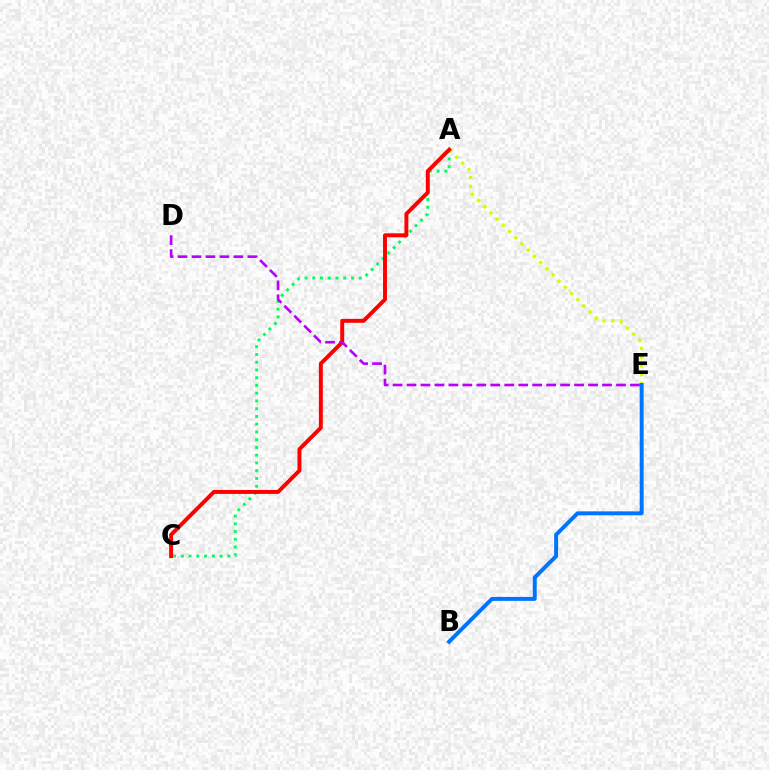{('A', 'C'): [{'color': '#00ff5c', 'line_style': 'dotted', 'thickness': 2.11}, {'color': '#ff0000', 'line_style': 'solid', 'thickness': 2.84}], ('A', 'E'): [{'color': '#d1ff00', 'line_style': 'dotted', 'thickness': 2.38}], ('B', 'E'): [{'color': '#0074ff', 'line_style': 'solid', 'thickness': 2.85}], ('D', 'E'): [{'color': '#b900ff', 'line_style': 'dashed', 'thickness': 1.9}]}